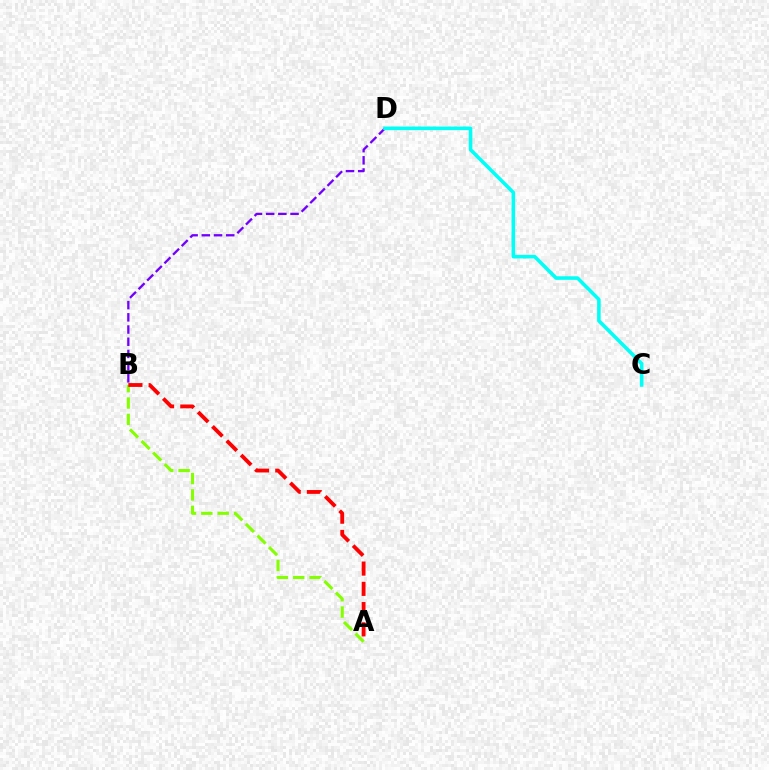{('A', 'B'): [{'color': '#84ff00', 'line_style': 'dashed', 'thickness': 2.22}, {'color': '#ff0000', 'line_style': 'dashed', 'thickness': 2.75}], ('B', 'D'): [{'color': '#7200ff', 'line_style': 'dashed', 'thickness': 1.66}], ('C', 'D'): [{'color': '#00fff6', 'line_style': 'solid', 'thickness': 2.56}]}